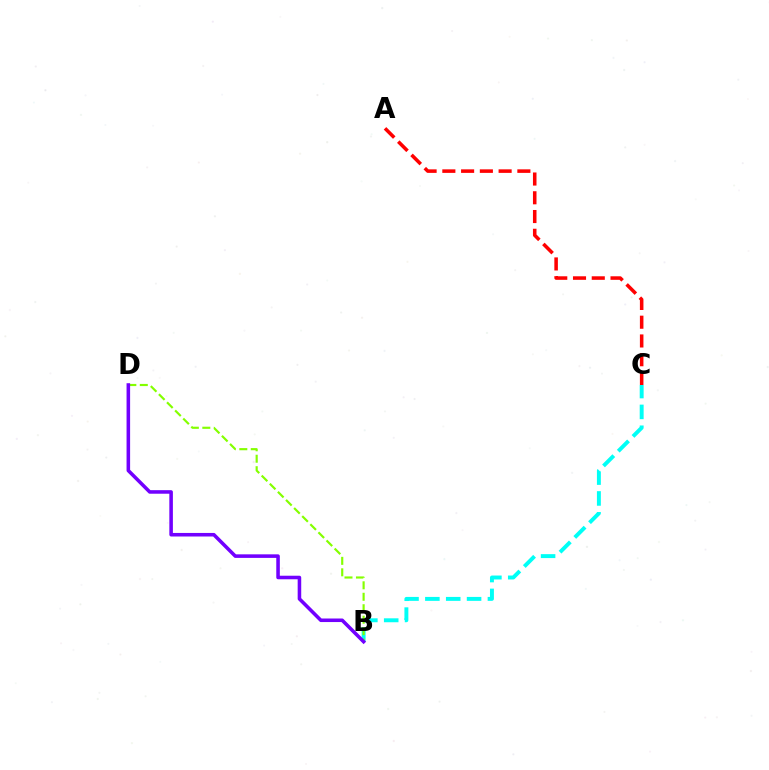{('B', 'C'): [{'color': '#00fff6', 'line_style': 'dashed', 'thickness': 2.83}], ('B', 'D'): [{'color': '#84ff00', 'line_style': 'dashed', 'thickness': 1.56}, {'color': '#7200ff', 'line_style': 'solid', 'thickness': 2.56}], ('A', 'C'): [{'color': '#ff0000', 'line_style': 'dashed', 'thickness': 2.55}]}